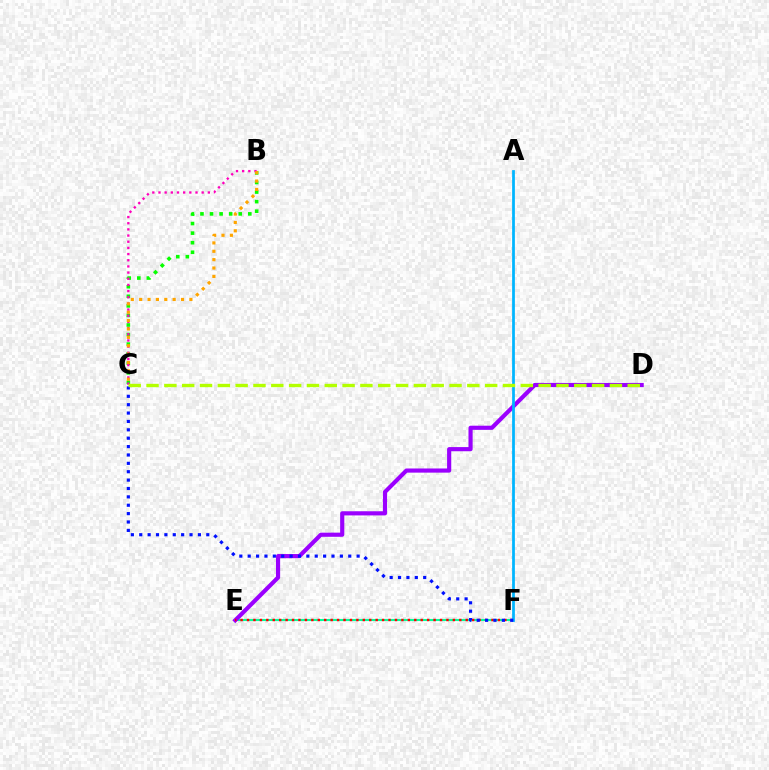{('E', 'F'): [{'color': '#00ff9d', 'line_style': 'solid', 'thickness': 1.5}, {'color': '#ff0000', 'line_style': 'dotted', 'thickness': 1.75}], ('B', 'C'): [{'color': '#08ff00', 'line_style': 'dotted', 'thickness': 2.6}, {'color': '#ff00bd', 'line_style': 'dotted', 'thickness': 1.68}, {'color': '#ffa500', 'line_style': 'dotted', 'thickness': 2.27}], ('D', 'E'): [{'color': '#9b00ff', 'line_style': 'solid', 'thickness': 2.99}], ('A', 'F'): [{'color': '#00b5ff', 'line_style': 'solid', 'thickness': 1.98}], ('C', 'F'): [{'color': '#0010ff', 'line_style': 'dotted', 'thickness': 2.28}], ('C', 'D'): [{'color': '#b3ff00', 'line_style': 'dashed', 'thickness': 2.42}]}